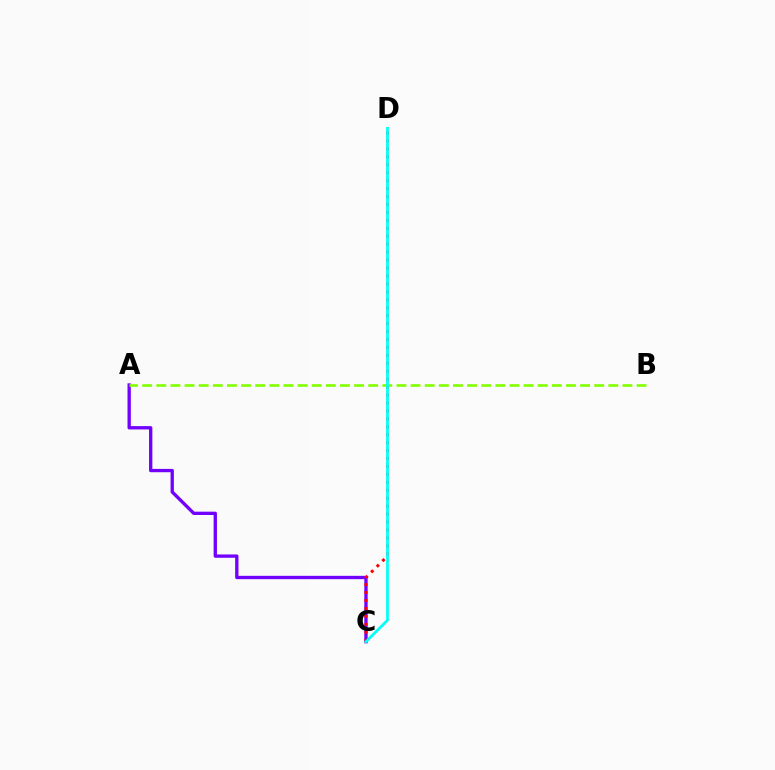{('A', 'C'): [{'color': '#7200ff', 'line_style': 'solid', 'thickness': 2.39}], ('C', 'D'): [{'color': '#ff0000', 'line_style': 'dotted', 'thickness': 2.16}, {'color': '#00fff6', 'line_style': 'solid', 'thickness': 1.98}], ('A', 'B'): [{'color': '#84ff00', 'line_style': 'dashed', 'thickness': 1.92}]}